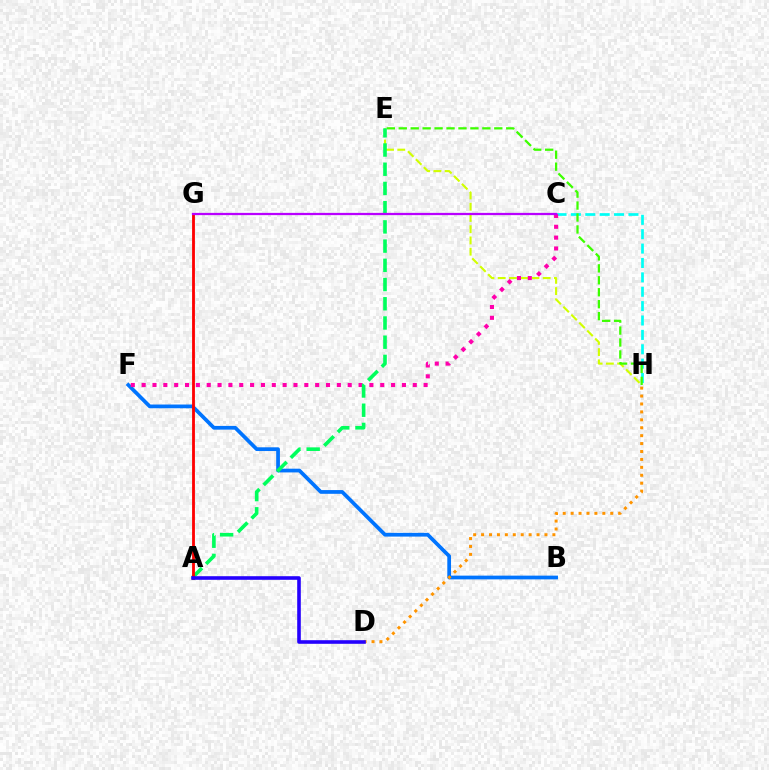{('B', 'F'): [{'color': '#0074ff', 'line_style': 'solid', 'thickness': 2.69}], ('C', 'H'): [{'color': '#00fff6', 'line_style': 'dashed', 'thickness': 1.95}], ('E', 'H'): [{'color': '#d1ff00', 'line_style': 'dashed', 'thickness': 1.53}, {'color': '#3dff00', 'line_style': 'dashed', 'thickness': 1.62}], ('C', 'F'): [{'color': '#ff00ac', 'line_style': 'dotted', 'thickness': 2.95}], ('A', 'E'): [{'color': '#00ff5c', 'line_style': 'dashed', 'thickness': 2.61}], ('A', 'G'): [{'color': '#ff0000', 'line_style': 'solid', 'thickness': 2.03}], ('D', 'H'): [{'color': '#ff9400', 'line_style': 'dotted', 'thickness': 2.15}], ('A', 'D'): [{'color': '#2500ff', 'line_style': 'solid', 'thickness': 2.59}], ('C', 'G'): [{'color': '#b900ff', 'line_style': 'solid', 'thickness': 1.62}]}